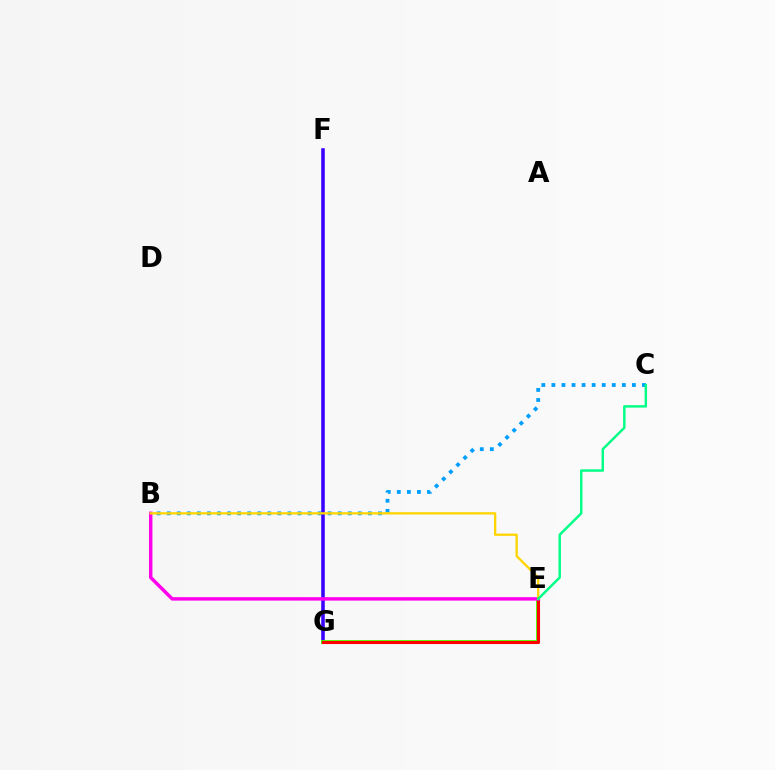{('F', 'G'): [{'color': '#3700ff', 'line_style': 'solid', 'thickness': 2.55}], ('E', 'G'): [{'color': '#4fff00', 'line_style': 'solid', 'thickness': 2.8}, {'color': '#ff0000', 'line_style': 'solid', 'thickness': 2.22}], ('B', 'C'): [{'color': '#009eff', 'line_style': 'dotted', 'thickness': 2.73}], ('B', 'E'): [{'color': '#ff00ed', 'line_style': 'solid', 'thickness': 2.48}, {'color': '#ffd500', 'line_style': 'solid', 'thickness': 1.66}], ('C', 'E'): [{'color': '#00ff86', 'line_style': 'solid', 'thickness': 1.75}]}